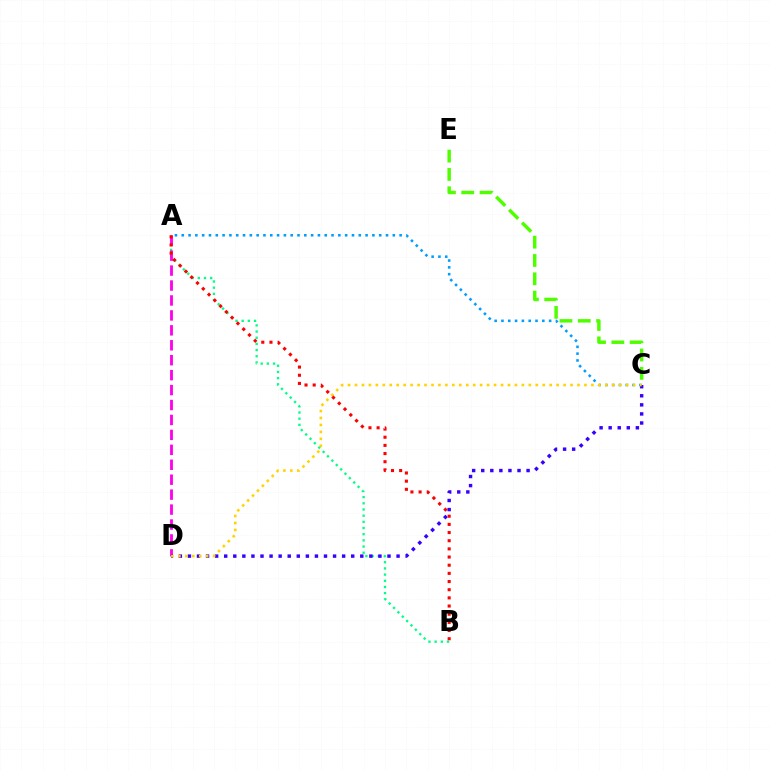{('A', 'B'): [{'color': '#00ff86', 'line_style': 'dotted', 'thickness': 1.68}, {'color': '#ff0000', 'line_style': 'dotted', 'thickness': 2.22}], ('A', 'C'): [{'color': '#009eff', 'line_style': 'dotted', 'thickness': 1.85}], ('C', 'E'): [{'color': '#4fff00', 'line_style': 'dashed', 'thickness': 2.49}], ('A', 'D'): [{'color': '#ff00ed', 'line_style': 'dashed', 'thickness': 2.03}], ('C', 'D'): [{'color': '#3700ff', 'line_style': 'dotted', 'thickness': 2.46}, {'color': '#ffd500', 'line_style': 'dotted', 'thickness': 1.89}]}